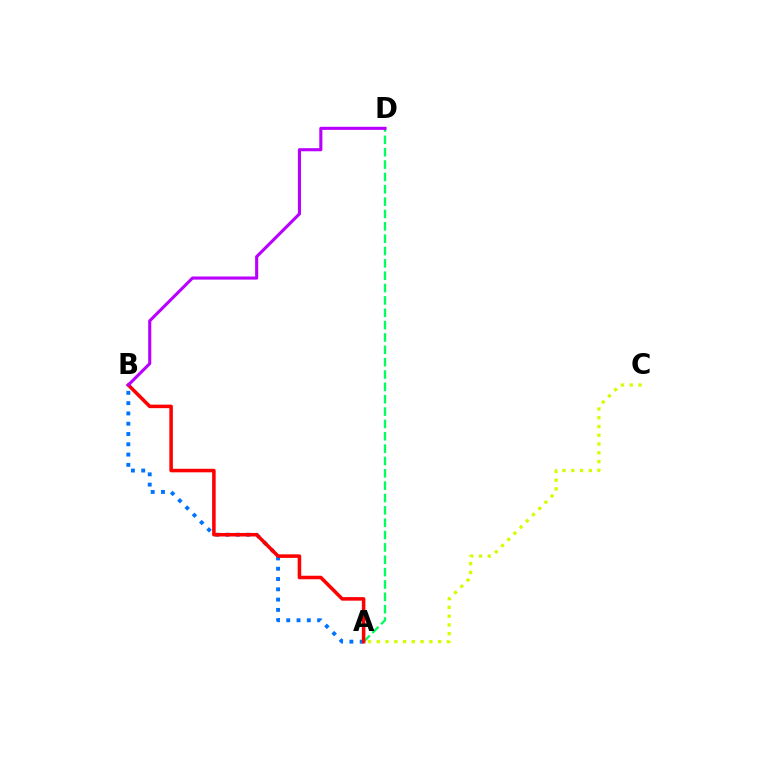{('A', 'D'): [{'color': '#00ff5c', 'line_style': 'dashed', 'thickness': 1.68}], ('A', 'B'): [{'color': '#0074ff', 'line_style': 'dotted', 'thickness': 2.79}, {'color': '#ff0000', 'line_style': 'solid', 'thickness': 2.55}], ('A', 'C'): [{'color': '#d1ff00', 'line_style': 'dotted', 'thickness': 2.38}], ('B', 'D'): [{'color': '#b900ff', 'line_style': 'solid', 'thickness': 2.23}]}